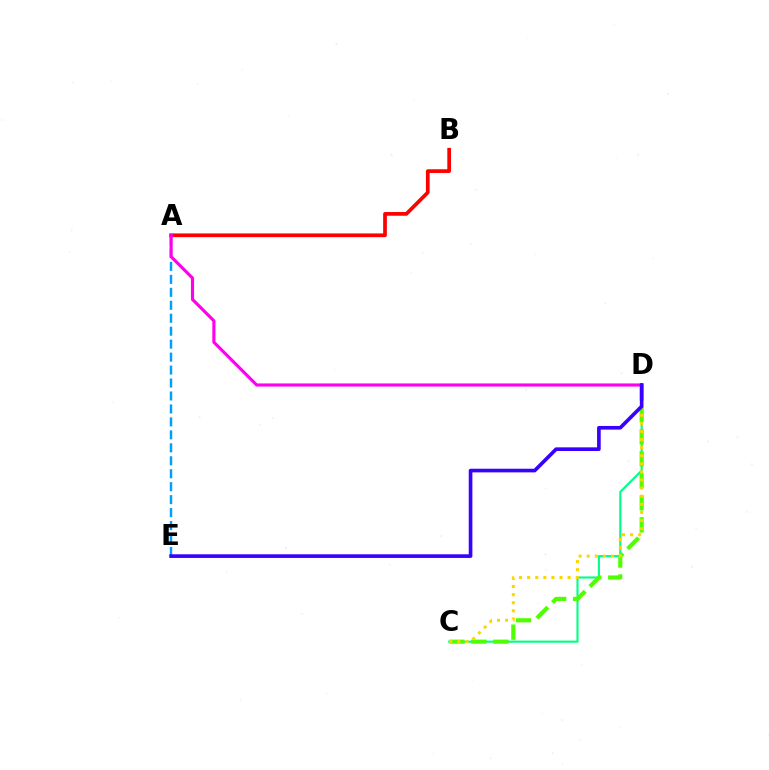{('C', 'D'): [{'color': '#00ff86', 'line_style': 'solid', 'thickness': 1.53}, {'color': '#4fff00', 'line_style': 'dashed', 'thickness': 2.99}, {'color': '#ffd500', 'line_style': 'dotted', 'thickness': 2.2}], ('A', 'E'): [{'color': '#009eff', 'line_style': 'dashed', 'thickness': 1.76}], ('A', 'B'): [{'color': '#ff0000', 'line_style': 'solid', 'thickness': 2.67}], ('A', 'D'): [{'color': '#ff00ed', 'line_style': 'solid', 'thickness': 2.25}], ('D', 'E'): [{'color': '#3700ff', 'line_style': 'solid', 'thickness': 2.63}]}